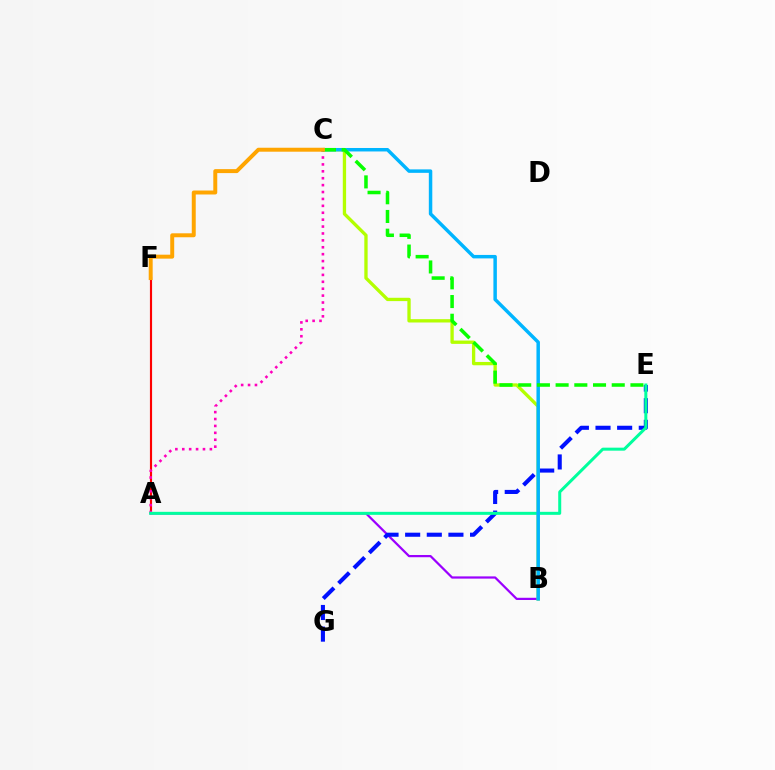{('A', 'B'): [{'color': '#9b00ff', 'line_style': 'solid', 'thickness': 1.6}], ('B', 'C'): [{'color': '#b3ff00', 'line_style': 'solid', 'thickness': 2.39}, {'color': '#00b5ff', 'line_style': 'solid', 'thickness': 2.5}], ('A', 'F'): [{'color': '#ff0000', 'line_style': 'solid', 'thickness': 1.55}], ('E', 'G'): [{'color': '#0010ff', 'line_style': 'dashed', 'thickness': 2.94}], ('A', 'C'): [{'color': '#ff00bd', 'line_style': 'dotted', 'thickness': 1.88}], ('A', 'E'): [{'color': '#00ff9d', 'line_style': 'solid', 'thickness': 2.16}], ('C', 'E'): [{'color': '#08ff00', 'line_style': 'dashed', 'thickness': 2.54}], ('C', 'F'): [{'color': '#ffa500', 'line_style': 'solid', 'thickness': 2.85}]}